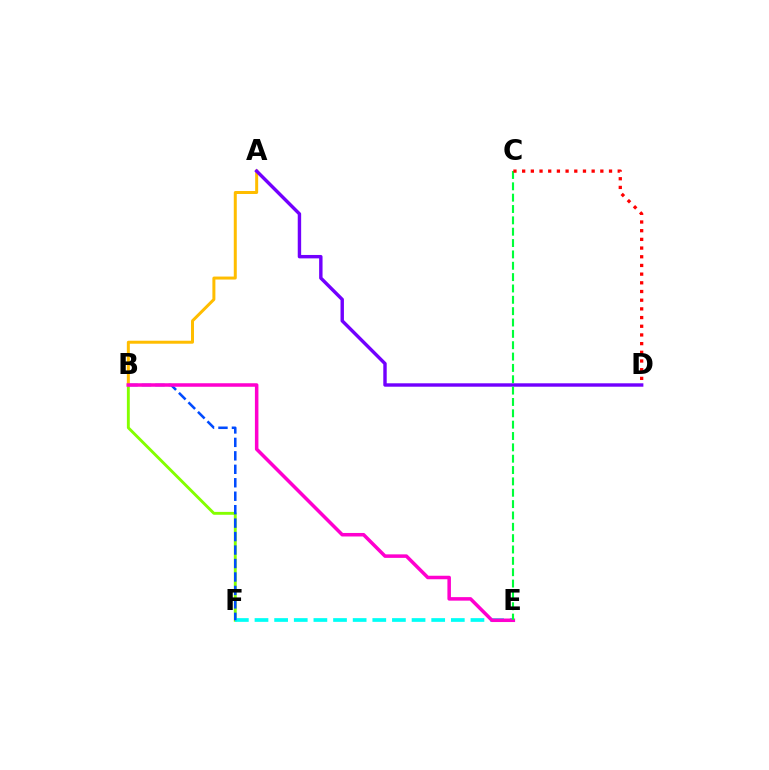{('B', 'F'): [{'color': '#84ff00', 'line_style': 'solid', 'thickness': 2.08}, {'color': '#004bff', 'line_style': 'dashed', 'thickness': 1.83}], ('E', 'F'): [{'color': '#00fff6', 'line_style': 'dashed', 'thickness': 2.67}], ('A', 'B'): [{'color': '#ffbd00', 'line_style': 'solid', 'thickness': 2.16}], ('A', 'D'): [{'color': '#7200ff', 'line_style': 'solid', 'thickness': 2.46}], ('B', 'E'): [{'color': '#ff00cf', 'line_style': 'solid', 'thickness': 2.53}], ('C', 'E'): [{'color': '#00ff39', 'line_style': 'dashed', 'thickness': 1.54}], ('C', 'D'): [{'color': '#ff0000', 'line_style': 'dotted', 'thickness': 2.36}]}